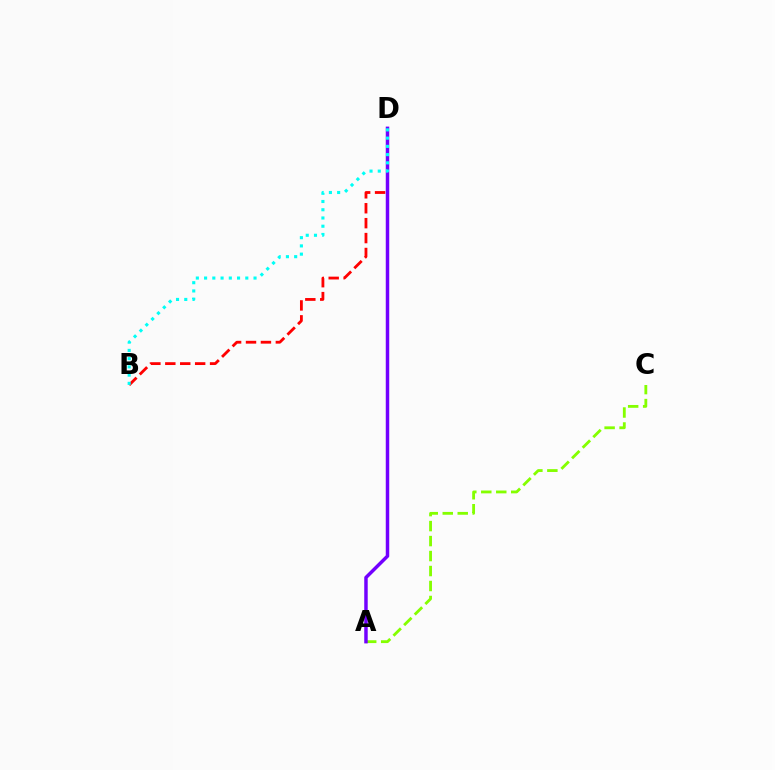{('B', 'D'): [{'color': '#ff0000', 'line_style': 'dashed', 'thickness': 2.03}, {'color': '#00fff6', 'line_style': 'dotted', 'thickness': 2.24}], ('A', 'C'): [{'color': '#84ff00', 'line_style': 'dashed', 'thickness': 2.03}], ('A', 'D'): [{'color': '#7200ff', 'line_style': 'solid', 'thickness': 2.5}]}